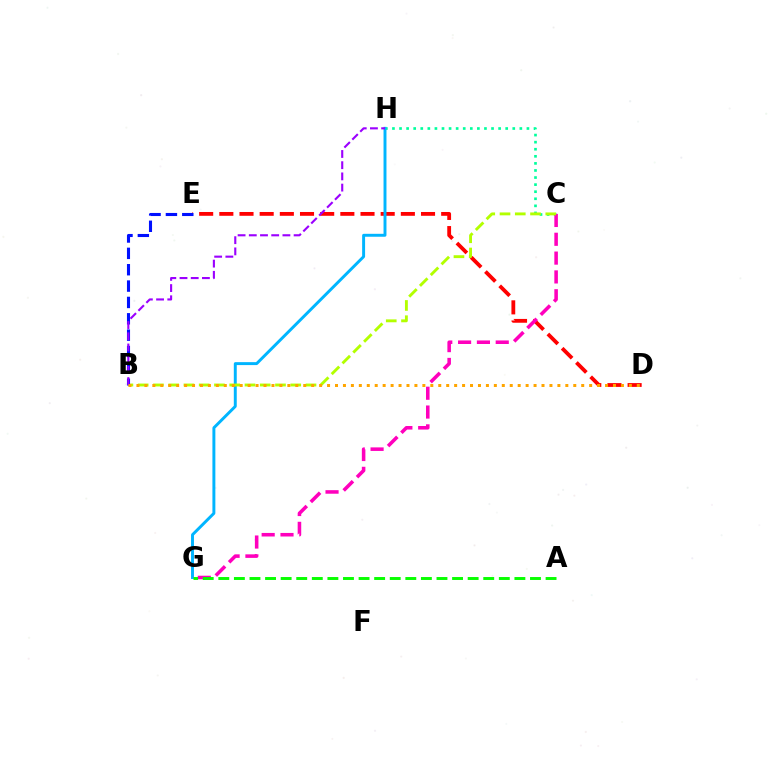{('C', 'H'): [{'color': '#00ff9d', 'line_style': 'dotted', 'thickness': 1.92}], ('D', 'E'): [{'color': '#ff0000', 'line_style': 'dashed', 'thickness': 2.74}], ('G', 'H'): [{'color': '#00b5ff', 'line_style': 'solid', 'thickness': 2.12}], ('C', 'G'): [{'color': '#ff00bd', 'line_style': 'dashed', 'thickness': 2.56}], ('B', 'C'): [{'color': '#b3ff00', 'line_style': 'dashed', 'thickness': 2.07}], ('B', 'E'): [{'color': '#0010ff', 'line_style': 'dashed', 'thickness': 2.22}], ('B', 'H'): [{'color': '#9b00ff', 'line_style': 'dashed', 'thickness': 1.52}], ('A', 'G'): [{'color': '#08ff00', 'line_style': 'dashed', 'thickness': 2.12}], ('B', 'D'): [{'color': '#ffa500', 'line_style': 'dotted', 'thickness': 2.16}]}